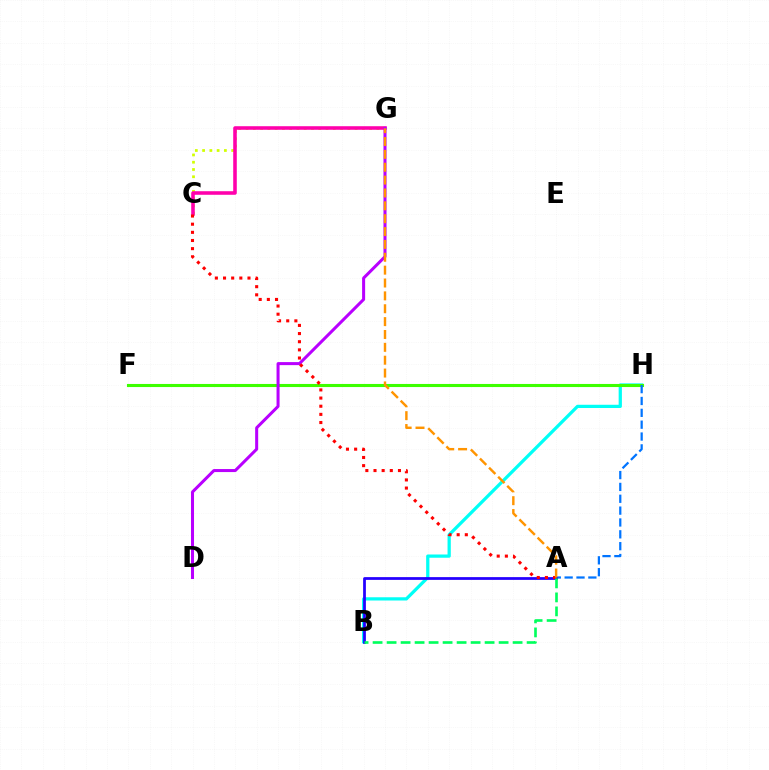{('C', 'G'): [{'color': '#d1ff00', 'line_style': 'dotted', 'thickness': 1.98}, {'color': '#ff00ac', 'line_style': 'solid', 'thickness': 2.57}], ('B', 'H'): [{'color': '#00fff6', 'line_style': 'solid', 'thickness': 2.34}], ('F', 'H'): [{'color': '#3dff00', 'line_style': 'solid', 'thickness': 2.22}], ('A', 'H'): [{'color': '#0074ff', 'line_style': 'dashed', 'thickness': 1.61}], ('A', 'B'): [{'color': '#2500ff', 'line_style': 'solid', 'thickness': 1.99}, {'color': '#00ff5c', 'line_style': 'dashed', 'thickness': 1.9}], ('D', 'G'): [{'color': '#b900ff', 'line_style': 'solid', 'thickness': 2.18}], ('A', 'C'): [{'color': '#ff0000', 'line_style': 'dotted', 'thickness': 2.21}], ('A', 'G'): [{'color': '#ff9400', 'line_style': 'dashed', 'thickness': 1.75}]}